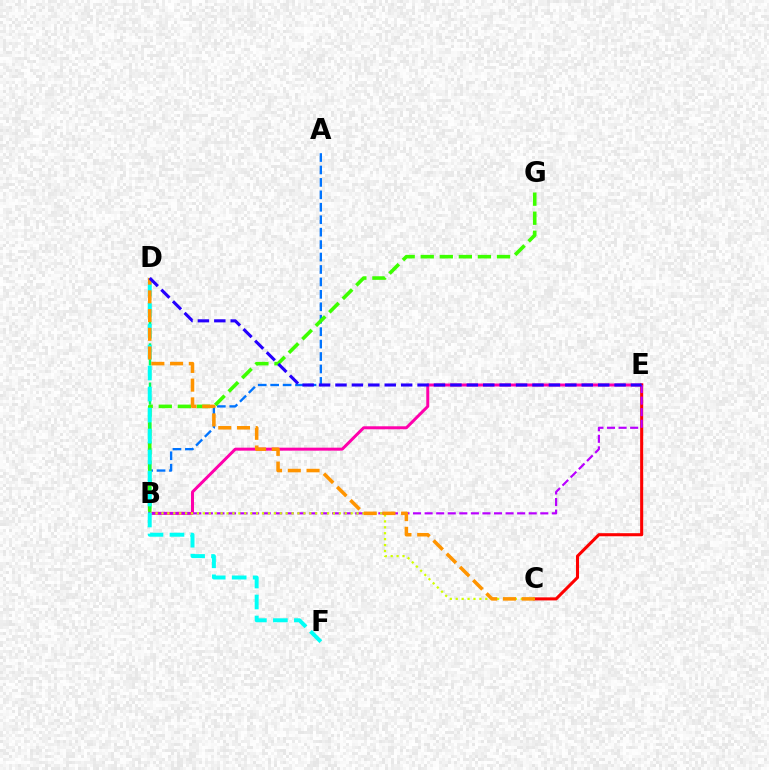{('B', 'E'): [{'color': '#ff00ac', 'line_style': 'solid', 'thickness': 2.15}, {'color': '#b900ff', 'line_style': 'dashed', 'thickness': 1.57}], ('A', 'B'): [{'color': '#0074ff', 'line_style': 'dashed', 'thickness': 1.69}], ('B', 'G'): [{'color': '#3dff00', 'line_style': 'dashed', 'thickness': 2.59}], ('B', 'D'): [{'color': '#00ff5c', 'line_style': 'dashed', 'thickness': 1.77}], ('C', 'E'): [{'color': '#ff0000', 'line_style': 'solid', 'thickness': 2.2}], ('B', 'C'): [{'color': '#d1ff00', 'line_style': 'dotted', 'thickness': 1.61}], ('D', 'F'): [{'color': '#00fff6', 'line_style': 'dashed', 'thickness': 2.85}], ('C', 'D'): [{'color': '#ff9400', 'line_style': 'dashed', 'thickness': 2.54}], ('D', 'E'): [{'color': '#2500ff', 'line_style': 'dashed', 'thickness': 2.23}]}